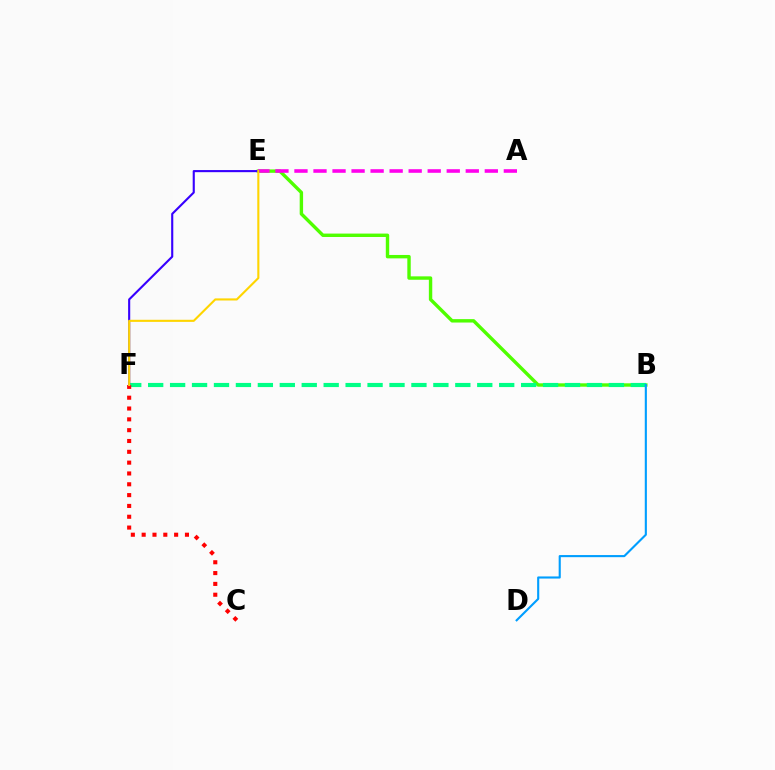{('B', 'E'): [{'color': '#4fff00', 'line_style': 'solid', 'thickness': 2.45}], ('B', 'F'): [{'color': '#00ff86', 'line_style': 'dashed', 'thickness': 2.98}], ('C', 'F'): [{'color': '#ff0000', 'line_style': 'dotted', 'thickness': 2.94}], ('A', 'E'): [{'color': '#ff00ed', 'line_style': 'dashed', 'thickness': 2.59}], ('E', 'F'): [{'color': '#3700ff', 'line_style': 'solid', 'thickness': 1.52}, {'color': '#ffd500', 'line_style': 'solid', 'thickness': 1.52}], ('B', 'D'): [{'color': '#009eff', 'line_style': 'solid', 'thickness': 1.52}]}